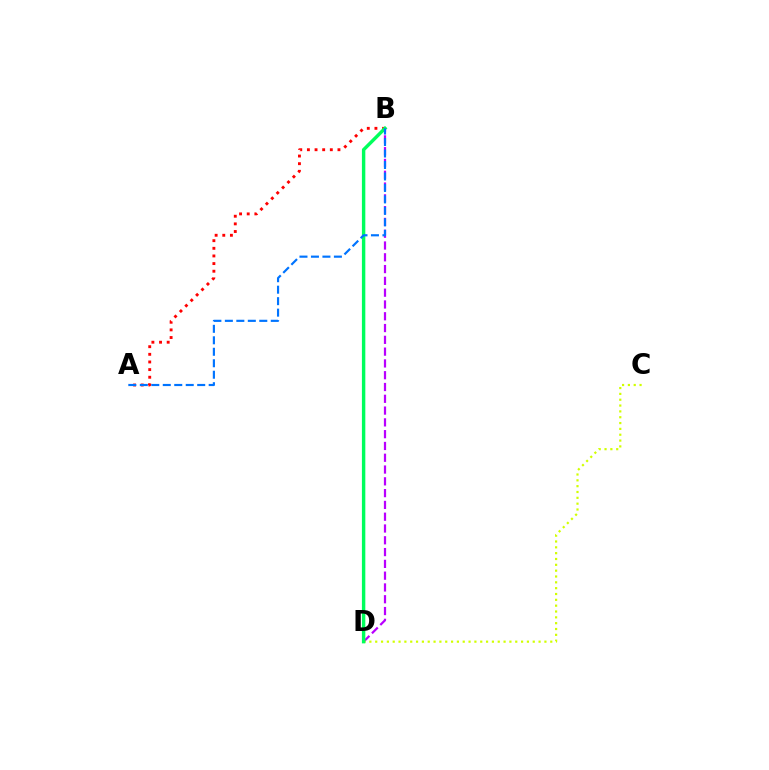{('B', 'D'): [{'color': '#b900ff', 'line_style': 'dashed', 'thickness': 1.6}, {'color': '#00ff5c', 'line_style': 'solid', 'thickness': 2.46}], ('C', 'D'): [{'color': '#d1ff00', 'line_style': 'dotted', 'thickness': 1.59}], ('A', 'B'): [{'color': '#ff0000', 'line_style': 'dotted', 'thickness': 2.08}, {'color': '#0074ff', 'line_style': 'dashed', 'thickness': 1.56}]}